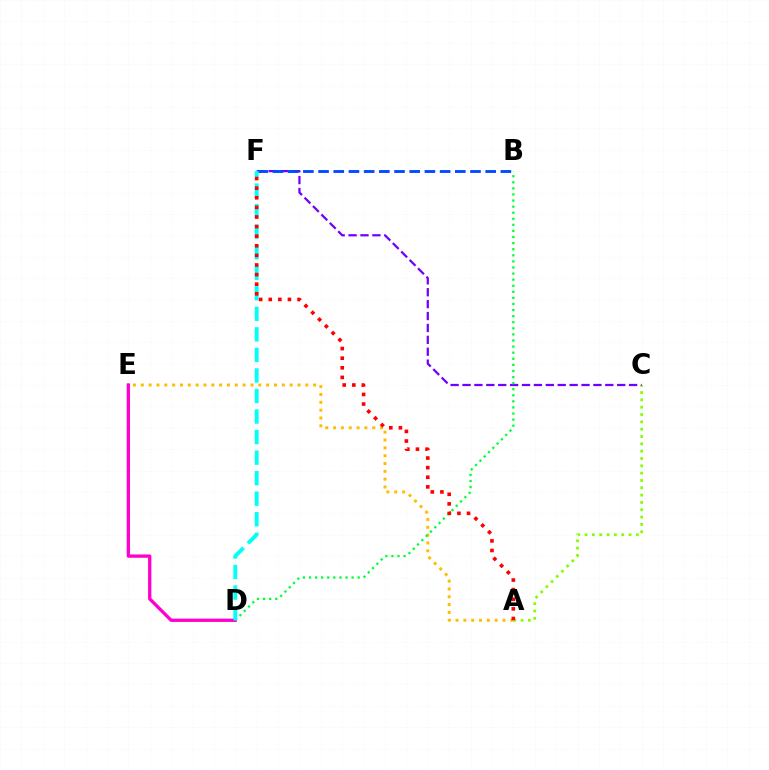{('A', 'E'): [{'color': '#ffbd00', 'line_style': 'dotted', 'thickness': 2.13}], ('D', 'E'): [{'color': '#ff00cf', 'line_style': 'solid', 'thickness': 2.38}], ('A', 'C'): [{'color': '#84ff00', 'line_style': 'dotted', 'thickness': 1.99}], ('C', 'F'): [{'color': '#7200ff', 'line_style': 'dashed', 'thickness': 1.62}], ('B', 'F'): [{'color': '#004bff', 'line_style': 'dashed', 'thickness': 2.06}], ('B', 'D'): [{'color': '#00ff39', 'line_style': 'dotted', 'thickness': 1.65}], ('D', 'F'): [{'color': '#00fff6', 'line_style': 'dashed', 'thickness': 2.79}], ('A', 'F'): [{'color': '#ff0000', 'line_style': 'dotted', 'thickness': 2.61}]}